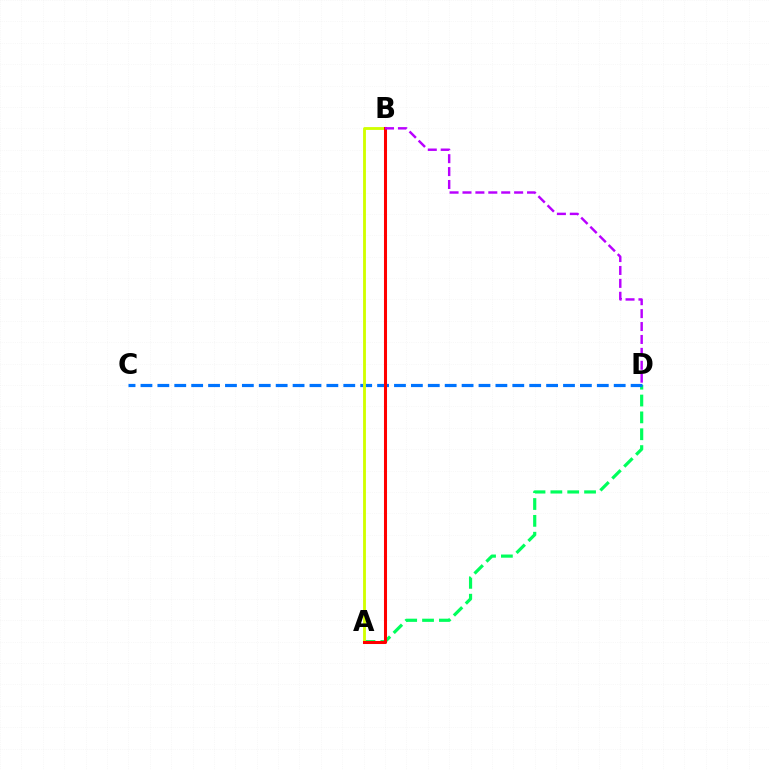{('A', 'D'): [{'color': '#00ff5c', 'line_style': 'dashed', 'thickness': 2.29}], ('C', 'D'): [{'color': '#0074ff', 'line_style': 'dashed', 'thickness': 2.3}], ('A', 'B'): [{'color': '#d1ff00', 'line_style': 'solid', 'thickness': 2.05}, {'color': '#ff0000', 'line_style': 'solid', 'thickness': 2.19}], ('B', 'D'): [{'color': '#b900ff', 'line_style': 'dashed', 'thickness': 1.75}]}